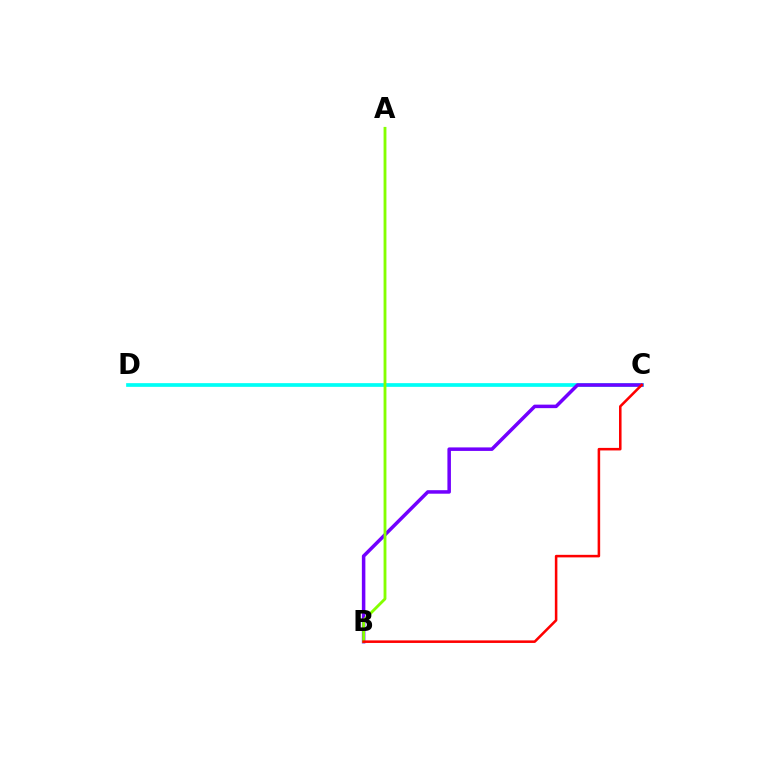{('C', 'D'): [{'color': '#00fff6', 'line_style': 'solid', 'thickness': 2.66}], ('B', 'C'): [{'color': '#7200ff', 'line_style': 'solid', 'thickness': 2.53}, {'color': '#ff0000', 'line_style': 'solid', 'thickness': 1.83}], ('A', 'B'): [{'color': '#84ff00', 'line_style': 'solid', 'thickness': 2.05}]}